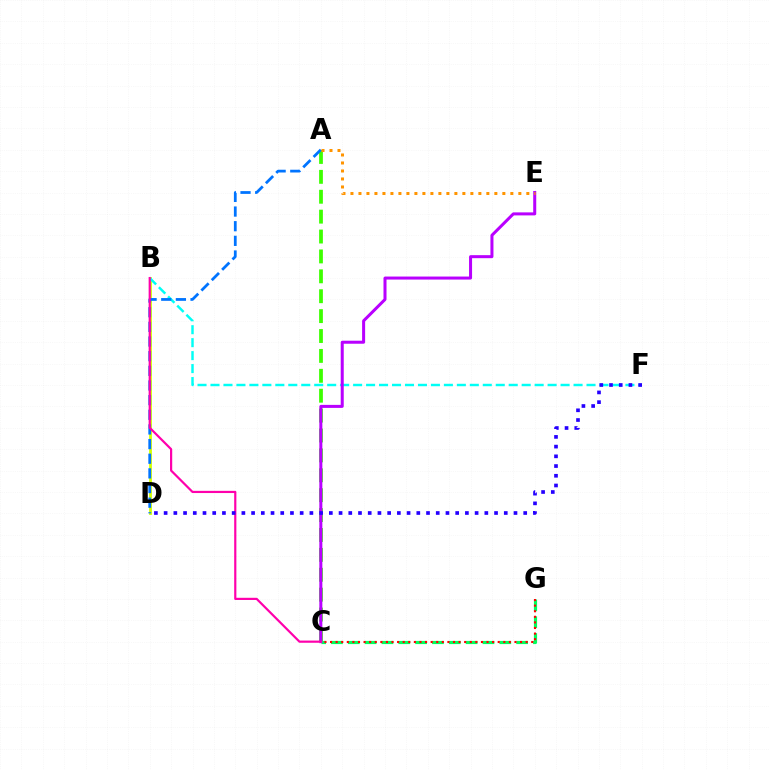{('B', 'D'): [{'color': '#d1ff00', 'line_style': 'solid', 'thickness': 2.03}], ('B', 'F'): [{'color': '#00fff6', 'line_style': 'dashed', 'thickness': 1.76}], ('A', 'C'): [{'color': '#3dff00', 'line_style': 'dashed', 'thickness': 2.7}], ('C', 'G'): [{'color': '#00ff5c', 'line_style': 'dashed', 'thickness': 2.29}, {'color': '#ff0000', 'line_style': 'dotted', 'thickness': 1.52}], ('A', 'D'): [{'color': '#0074ff', 'line_style': 'dashed', 'thickness': 1.99}], ('C', 'E'): [{'color': '#b900ff', 'line_style': 'solid', 'thickness': 2.17}], ('B', 'C'): [{'color': '#ff00ac', 'line_style': 'solid', 'thickness': 1.58}], ('A', 'E'): [{'color': '#ff9400', 'line_style': 'dotted', 'thickness': 2.17}], ('D', 'F'): [{'color': '#2500ff', 'line_style': 'dotted', 'thickness': 2.64}]}